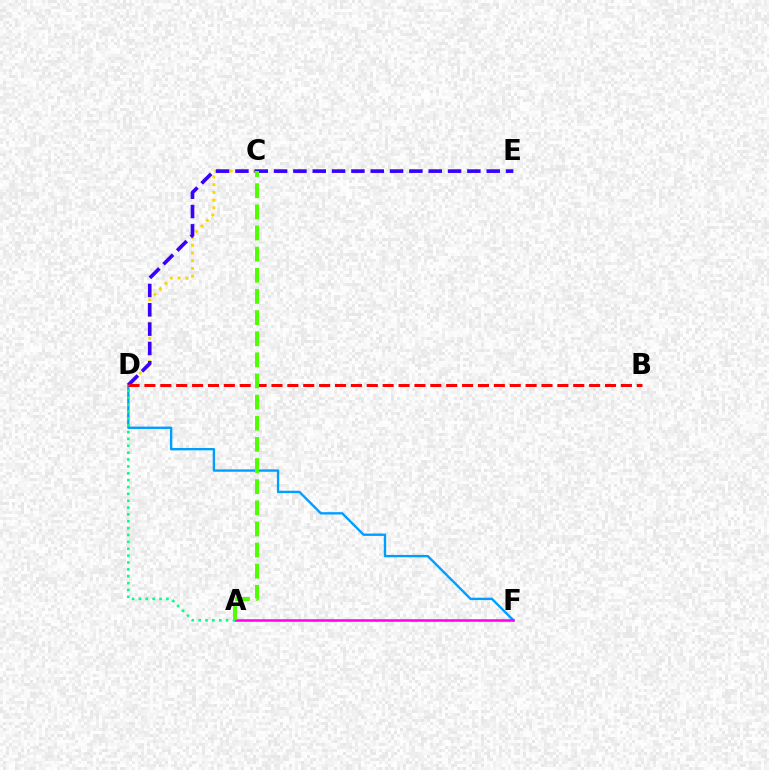{('D', 'F'): [{'color': '#009eff', 'line_style': 'solid', 'thickness': 1.7}], ('A', 'F'): [{'color': '#ff00ed', 'line_style': 'solid', 'thickness': 1.82}], ('A', 'D'): [{'color': '#00ff86', 'line_style': 'dotted', 'thickness': 1.86}], ('C', 'D'): [{'color': '#ffd500', 'line_style': 'dotted', 'thickness': 2.1}], ('D', 'E'): [{'color': '#3700ff', 'line_style': 'dashed', 'thickness': 2.63}], ('B', 'D'): [{'color': '#ff0000', 'line_style': 'dashed', 'thickness': 2.16}], ('A', 'C'): [{'color': '#4fff00', 'line_style': 'dashed', 'thickness': 2.87}]}